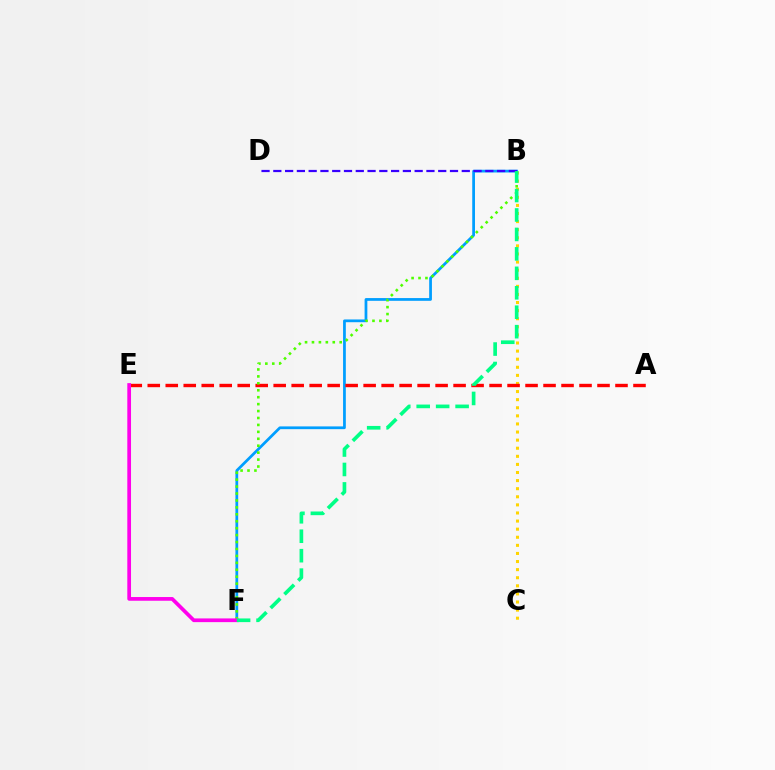{('B', 'C'): [{'color': '#ffd500', 'line_style': 'dotted', 'thickness': 2.2}], ('B', 'F'): [{'color': '#009eff', 'line_style': 'solid', 'thickness': 1.98}, {'color': '#4fff00', 'line_style': 'dotted', 'thickness': 1.88}, {'color': '#00ff86', 'line_style': 'dashed', 'thickness': 2.64}], ('B', 'D'): [{'color': '#3700ff', 'line_style': 'dashed', 'thickness': 1.6}], ('A', 'E'): [{'color': '#ff0000', 'line_style': 'dashed', 'thickness': 2.44}], ('E', 'F'): [{'color': '#ff00ed', 'line_style': 'solid', 'thickness': 2.67}]}